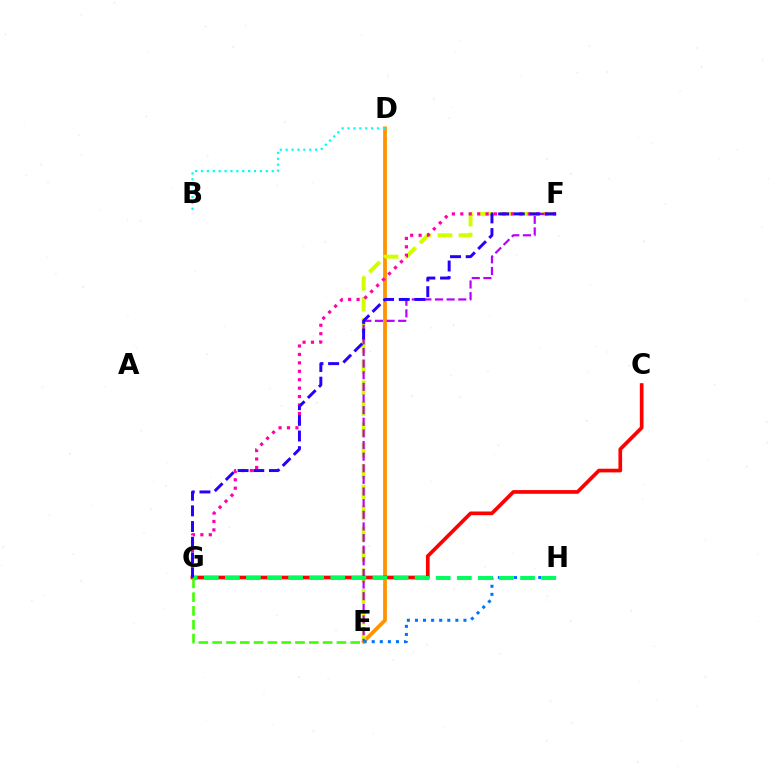{('D', 'E'): [{'color': '#ff9400', 'line_style': 'solid', 'thickness': 2.71}], ('B', 'D'): [{'color': '#00fff6', 'line_style': 'dotted', 'thickness': 1.6}], ('E', 'F'): [{'color': '#d1ff00', 'line_style': 'dashed', 'thickness': 2.84}, {'color': '#b900ff', 'line_style': 'dashed', 'thickness': 1.58}], ('F', 'G'): [{'color': '#ff00ac', 'line_style': 'dotted', 'thickness': 2.29}, {'color': '#2500ff', 'line_style': 'dashed', 'thickness': 2.13}], ('C', 'G'): [{'color': '#ff0000', 'line_style': 'solid', 'thickness': 2.65}], ('E', 'H'): [{'color': '#0074ff', 'line_style': 'dotted', 'thickness': 2.2}], ('G', 'H'): [{'color': '#00ff5c', 'line_style': 'dashed', 'thickness': 2.86}], ('E', 'G'): [{'color': '#3dff00', 'line_style': 'dashed', 'thickness': 1.88}]}